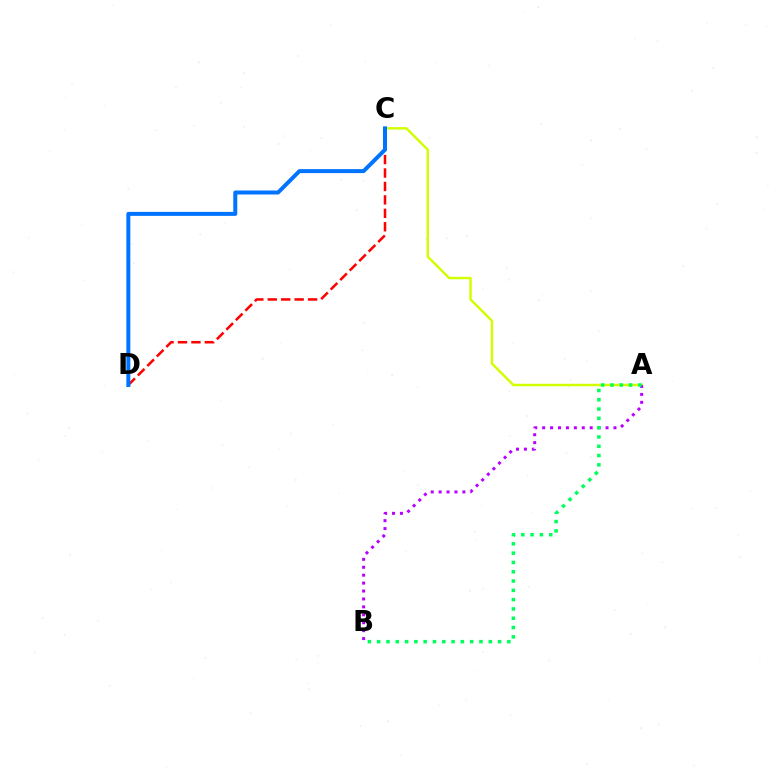{('A', 'C'): [{'color': '#d1ff00', 'line_style': 'solid', 'thickness': 1.75}], ('A', 'B'): [{'color': '#b900ff', 'line_style': 'dotted', 'thickness': 2.15}, {'color': '#00ff5c', 'line_style': 'dotted', 'thickness': 2.53}], ('C', 'D'): [{'color': '#ff0000', 'line_style': 'dashed', 'thickness': 1.83}, {'color': '#0074ff', 'line_style': 'solid', 'thickness': 2.87}]}